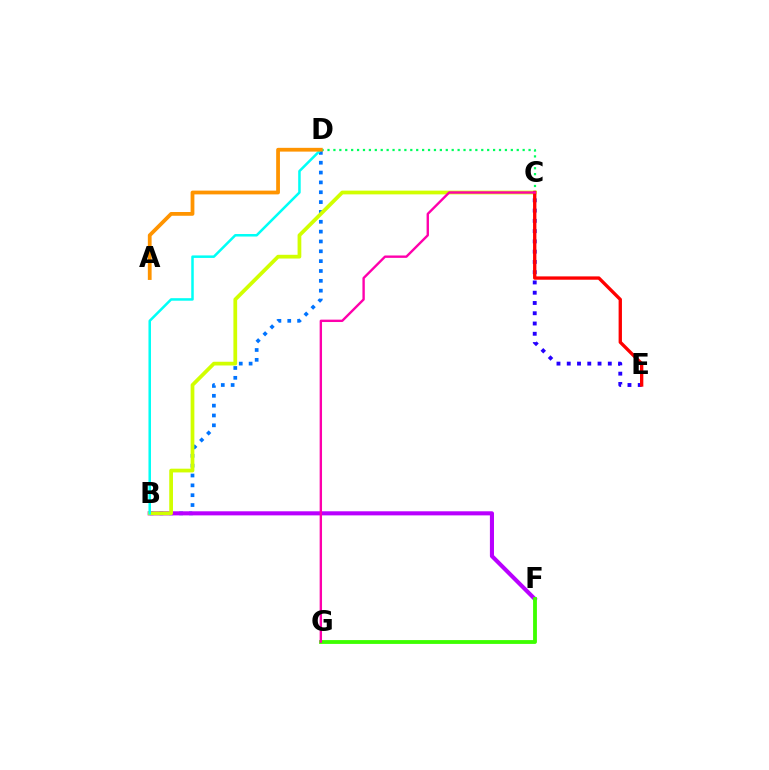{('B', 'D'): [{'color': '#0074ff', 'line_style': 'dotted', 'thickness': 2.67}, {'color': '#00fff6', 'line_style': 'solid', 'thickness': 1.81}], ('B', 'F'): [{'color': '#b900ff', 'line_style': 'solid', 'thickness': 2.94}], ('C', 'D'): [{'color': '#00ff5c', 'line_style': 'dotted', 'thickness': 1.61}], ('B', 'C'): [{'color': '#d1ff00', 'line_style': 'solid', 'thickness': 2.69}], ('F', 'G'): [{'color': '#3dff00', 'line_style': 'solid', 'thickness': 2.75}], ('C', 'E'): [{'color': '#2500ff', 'line_style': 'dotted', 'thickness': 2.79}, {'color': '#ff0000', 'line_style': 'solid', 'thickness': 2.4}], ('A', 'D'): [{'color': '#ff9400', 'line_style': 'solid', 'thickness': 2.71}], ('C', 'G'): [{'color': '#ff00ac', 'line_style': 'solid', 'thickness': 1.71}]}